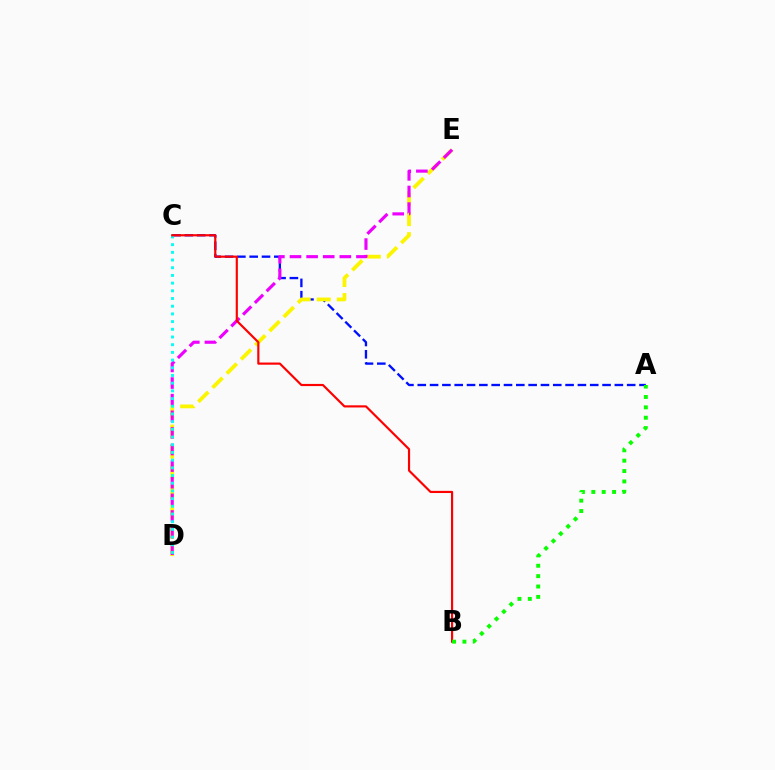{('A', 'C'): [{'color': '#0010ff', 'line_style': 'dashed', 'thickness': 1.67}], ('D', 'E'): [{'color': '#fcf500', 'line_style': 'dashed', 'thickness': 2.73}, {'color': '#ee00ff', 'line_style': 'dashed', 'thickness': 2.26}], ('C', 'D'): [{'color': '#00fff6', 'line_style': 'dotted', 'thickness': 2.09}], ('B', 'C'): [{'color': '#ff0000', 'line_style': 'solid', 'thickness': 1.56}], ('A', 'B'): [{'color': '#08ff00', 'line_style': 'dotted', 'thickness': 2.82}]}